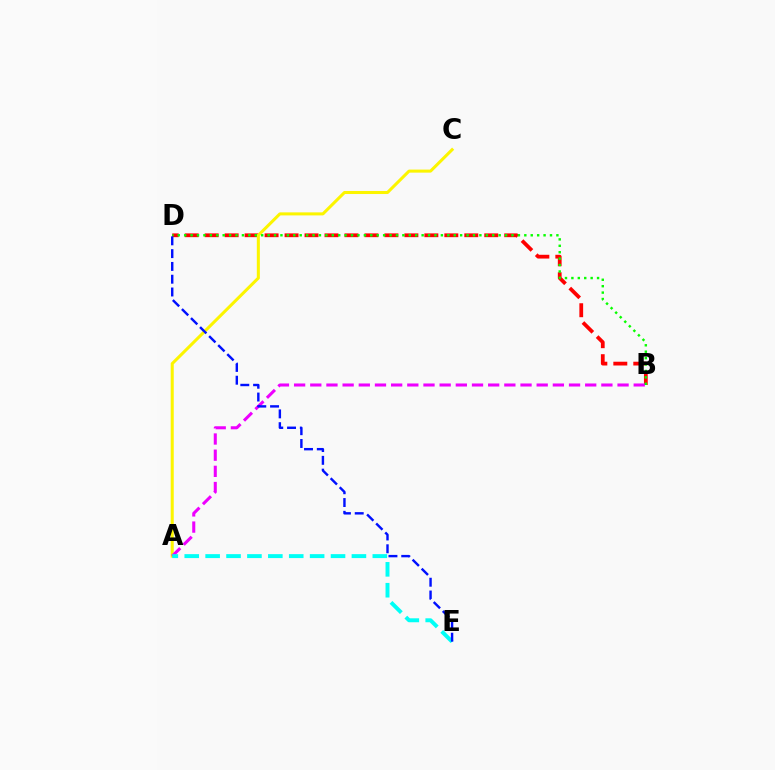{('B', 'D'): [{'color': '#ff0000', 'line_style': 'dashed', 'thickness': 2.71}, {'color': '#08ff00', 'line_style': 'dotted', 'thickness': 1.74}], ('A', 'C'): [{'color': '#fcf500', 'line_style': 'solid', 'thickness': 2.19}], ('A', 'B'): [{'color': '#ee00ff', 'line_style': 'dashed', 'thickness': 2.2}], ('A', 'E'): [{'color': '#00fff6', 'line_style': 'dashed', 'thickness': 2.84}], ('D', 'E'): [{'color': '#0010ff', 'line_style': 'dashed', 'thickness': 1.74}]}